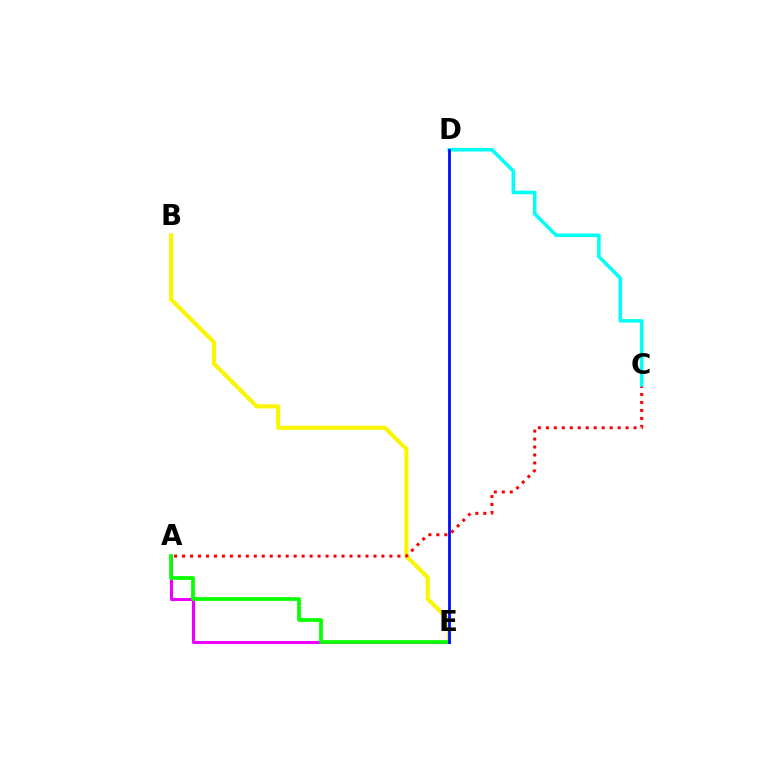{('A', 'E'): [{'color': '#ee00ff', 'line_style': 'solid', 'thickness': 2.21}, {'color': '#08ff00', 'line_style': 'solid', 'thickness': 2.67}], ('B', 'E'): [{'color': '#fcf500', 'line_style': 'solid', 'thickness': 2.94}], ('A', 'C'): [{'color': '#ff0000', 'line_style': 'dotted', 'thickness': 2.17}], ('C', 'D'): [{'color': '#00fff6', 'line_style': 'solid', 'thickness': 2.54}], ('D', 'E'): [{'color': '#0010ff', 'line_style': 'solid', 'thickness': 2.02}]}